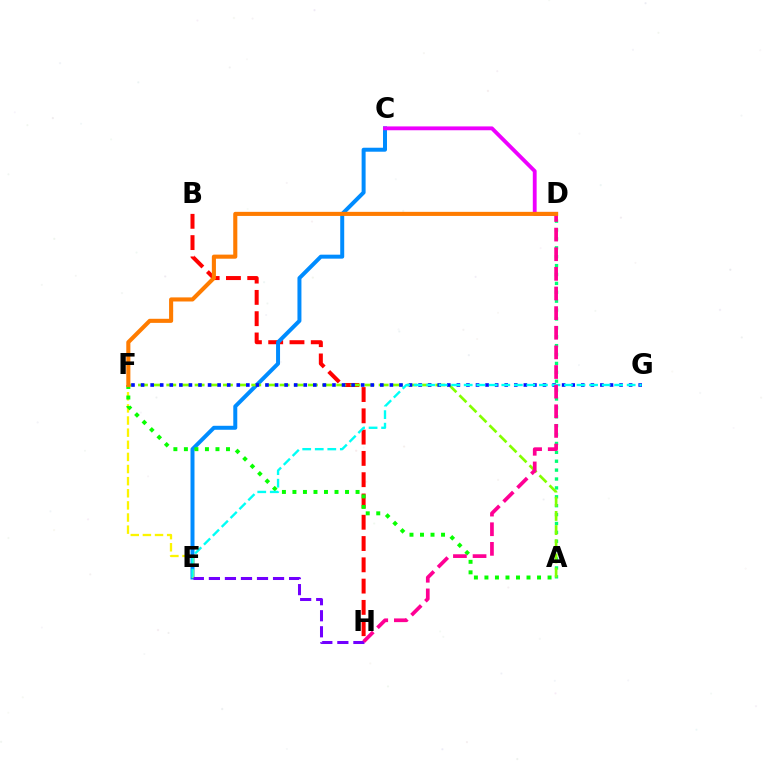{('B', 'H'): [{'color': '#ff0000', 'line_style': 'dashed', 'thickness': 2.89}], ('C', 'E'): [{'color': '#008cff', 'line_style': 'solid', 'thickness': 2.87}], ('C', 'D'): [{'color': '#ee00ff', 'line_style': 'solid', 'thickness': 2.76}], ('A', 'D'): [{'color': '#00ff74', 'line_style': 'dotted', 'thickness': 2.42}], ('E', 'F'): [{'color': '#fcf500', 'line_style': 'dashed', 'thickness': 1.65}], ('A', 'F'): [{'color': '#84ff00', 'line_style': 'dashed', 'thickness': 1.92}, {'color': '#08ff00', 'line_style': 'dotted', 'thickness': 2.86}], ('E', 'H'): [{'color': '#7200ff', 'line_style': 'dashed', 'thickness': 2.18}], ('F', 'G'): [{'color': '#0010ff', 'line_style': 'dotted', 'thickness': 2.6}], ('E', 'G'): [{'color': '#00fff6', 'line_style': 'dashed', 'thickness': 1.7}], ('D', 'H'): [{'color': '#ff0094', 'line_style': 'dashed', 'thickness': 2.67}], ('D', 'F'): [{'color': '#ff7c00', 'line_style': 'solid', 'thickness': 2.94}]}